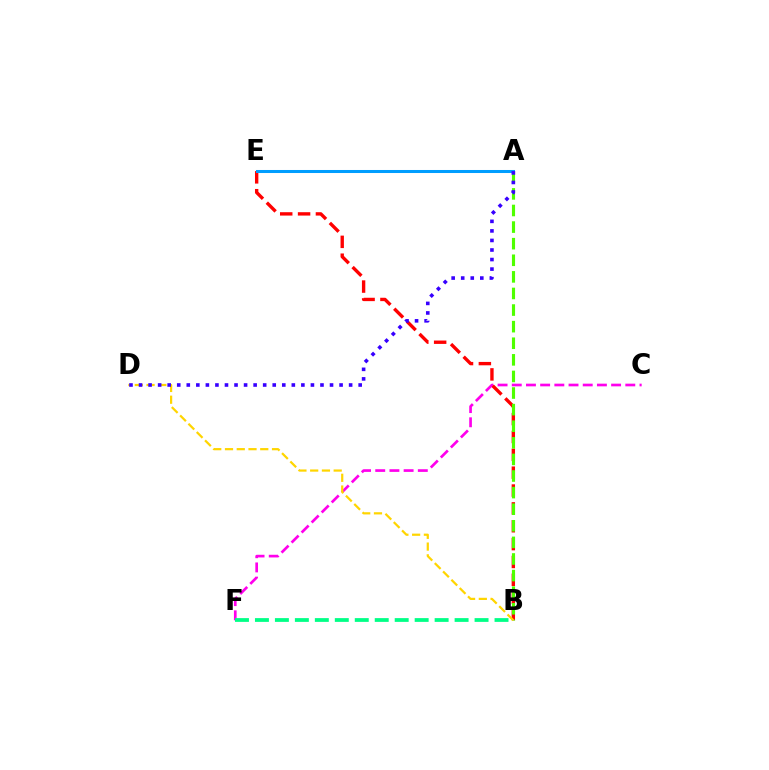{('C', 'F'): [{'color': '#ff00ed', 'line_style': 'dashed', 'thickness': 1.93}], ('B', 'E'): [{'color': '#ff0000', 'line_style': 'dashed', 'thickness': 2.43}], ('A', 'B'): [{'color': '#4fff00', 'line_style': 'dashed', 'thickness': 2.25}], ('B', 'D'): [{'color': '#ffd500', 'line_style': 'dashed', 'thickness': 1.6}], ('A', 'E'): [{'color': '#009eff', 'line_style': 'solid', 'thickness': 2.18}], ('B', 'F'): [{'color': '#00ff86', 'line_style': 'dashed', 'thickness': 2.71}], ('A', 'D'): [{'color': '#3700ff', 'line_style': 'dotted', 'thickness': 2.59}]}